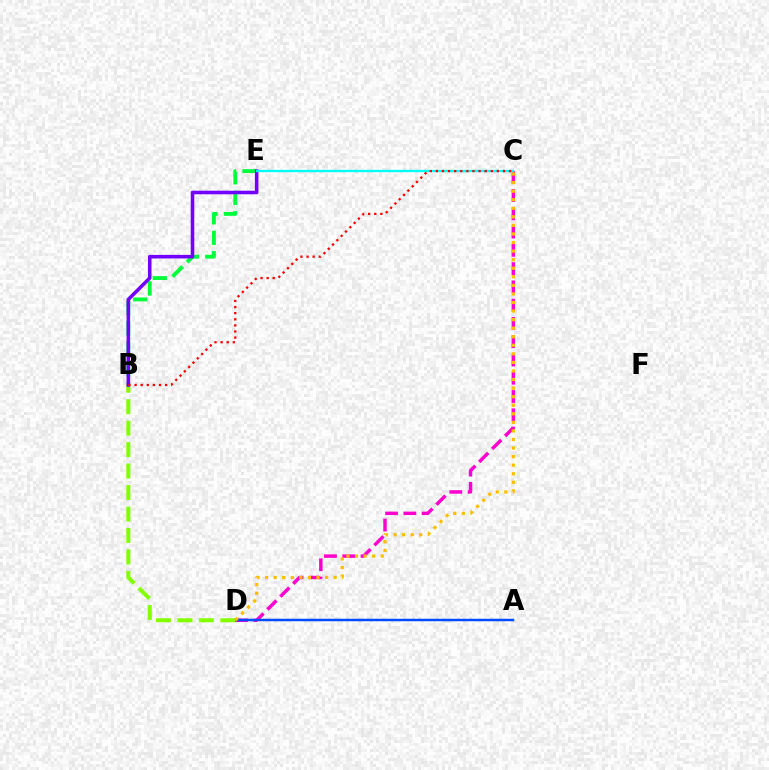{('B', 'E'): [{'color': '#00ff39', 'line_style': 'dashed', 'thickness': 2.78}, {'color': '#7200ff', 'line_style': 'solid', 'thickness': 2.56}], ('C', 'D'): [{'color': '#ff00cf', 'line_style': 'dashed', 'thickness': 2.48}, {'color': '#ffbd00', 'line_style': 'dotted', 'thickness': 2.33}], ('A', 'D'): [{'color': '#004bff', 'line_style': 'solid', 'thickness': 1.79}], ('B', 'D'): [{'color': '#84ff00', 'line_style': 'dashed', 'thickness': 2.92}], ('C', 'E'): [{'color': '#00fff6', 'line_style': 'solid', 'thickness': 1.68}], ('B', 'C'): [{'color': '#ff0000', 'line_style': 'dotted', 'thickness': 1.66}]}